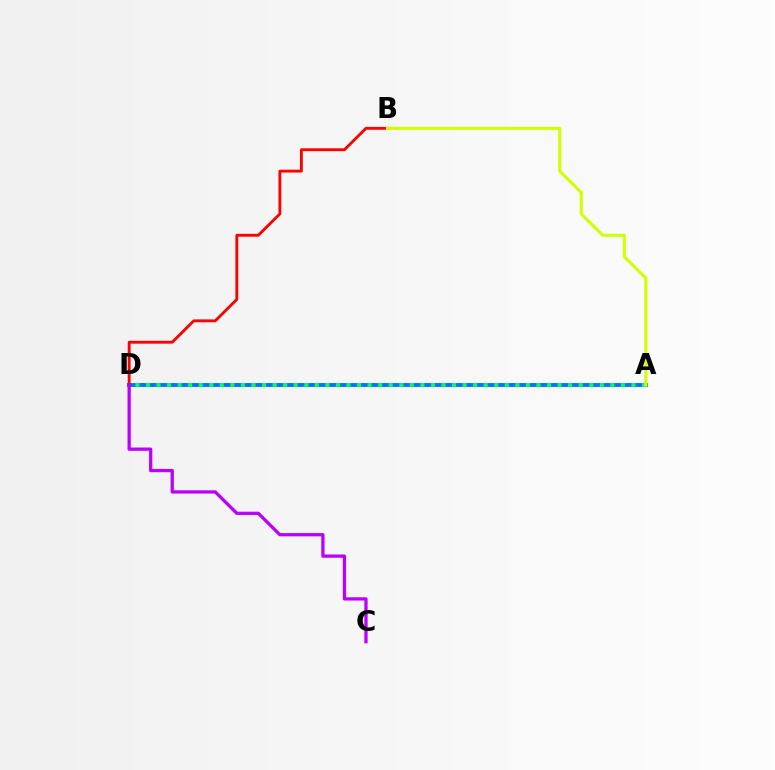{('A', 'D'): [{'color': '#0074ff', 'line_style': 'solid', 'thickness': 2.81}, {'color': '#00ff5c', 'line_style': 'dotted', 'thickness': 2.87}], ('B', 'D'): [{'color': '#ff0000', 'line_style': 'solid', 'thickness': 2.06}], ('A', 'B'): [{'color': '#d1ff00', 'line_style': 'solid', 'thickness': 2.22}], ('C', 'D'): [{'color': '#b900ff', 'line_style': 'solid', 'thickness': 2.36}]}